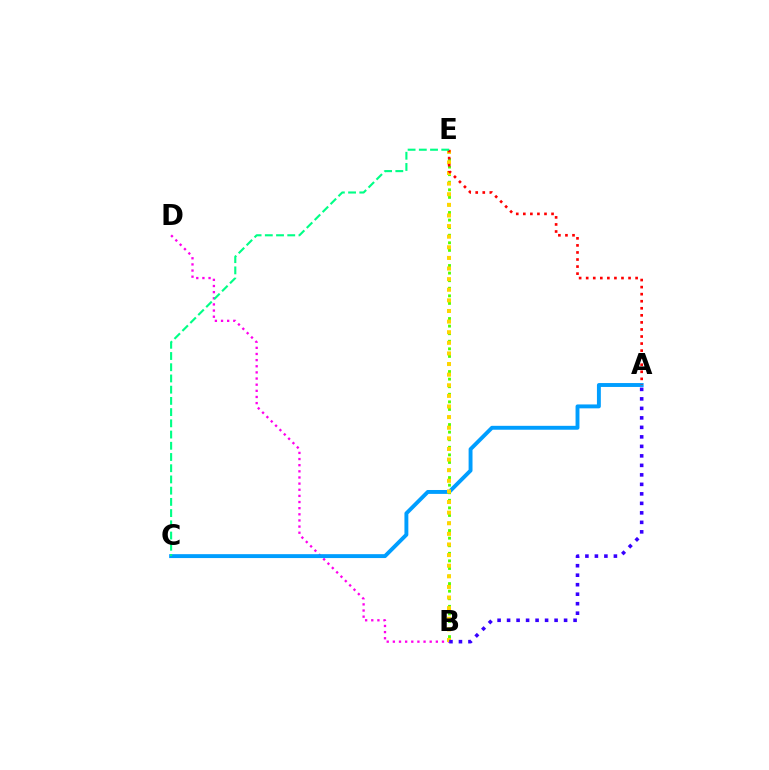{('B', 'D'): [{'color': '#ff00ed', 'line_style': 'dotted', 'thickness': 1.67}], ('A', 'C'): [{'color': '#009eff', 'line_style': 'solid', 'thickness': 2.81}], ('B', 'E'): [{'color': '#4fff00', 'line_style': 'dotted', 'thickness': 2.06}, {'color': '#ffd500', 'line_style': 'dotted', 'thickness': 2.88}], ('A', 'E'): [{'color': '#ff0000', 'line_style': 'dotted', 'thickness': 1.92}], ('A', 'B'): [{'color': '#3700ff', 'line_style': 'dotted', 'thickness': 2.58}], ('C', 'E'): [{'color': '#00ff86', 'line_style': 'dashed', 'thickness': 1.52}]}